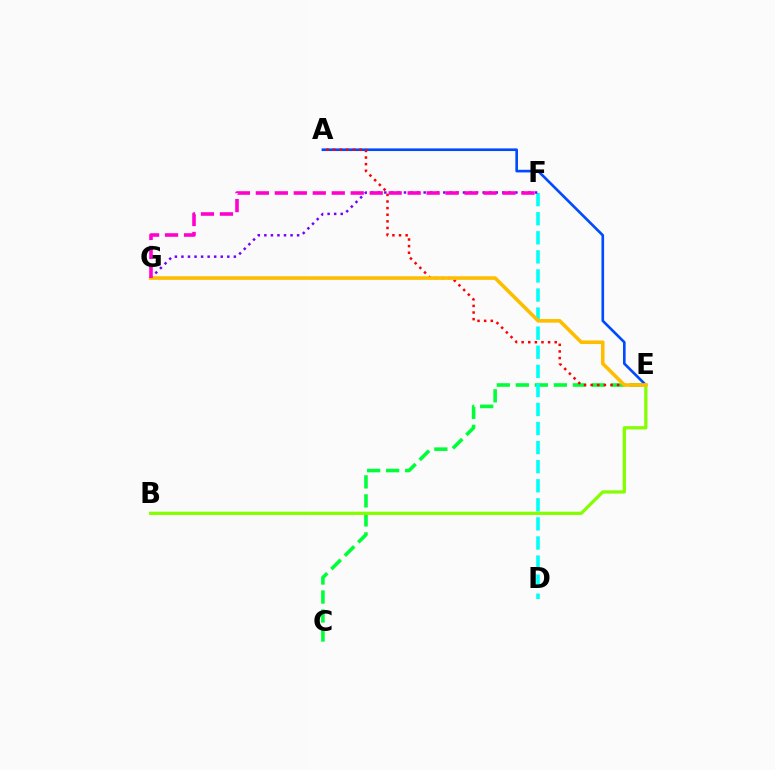{('C', 'E'): [{'color': '#00ff39', 'line_style': 'dashed', 'thickness': 2.58}], ('A', 'E'): [{'color': '#004bff', 'line_style': 'solid', 'thickness': 1.91}, {'color': '#ff0000', 'line_style': 'dotted', 'thickness': 1.8}], ('D', 'F'): [{'color': '#00fff6', 'line_style': 'dashed', 'thickness': 2.59}], ('F', 'G'): [{'color': '#7200ff', 'line_style': 'dotted', 'thickness': 1.78}, {'color': '#ff00cf', 'line_style': 'dashed', 'thickness': 2.58}], ('B', 'E'): [{'color': '#84ff00', 'line_style': 'solid', 'thickness': 2.35}], ('E', 'G'): [{'color': '#ffbd00', 'line_style': 'solid', 'thickness': 2.59}]}